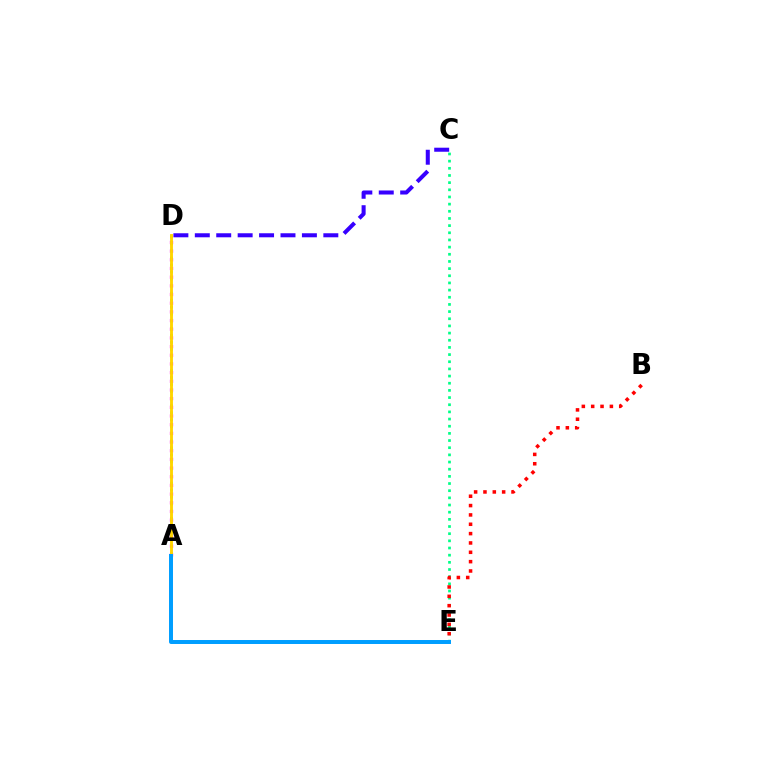{('A', 'D'): [{'color': '#4fff00', 'line_style': 'dotted', 'thickness': 1.91}, {'color': '#ff00ed', 'line_style': 'dotted', 'thickness': 2.36}, {'color': '#ffd500', 'line_style': 'solid', 'thickness': 2.07}], ('C', 'D'): [{'color': '#3700ff', 'line_style': 'dashed', 'thickness': 2.91}], ('C', 'E'): [{'color': '#00ff86', 'line_style': 'dotted', 'thickness': 1.95}], ('B', 'E'): [{'color': '#ff0000', 'line_style': 'dotted', 'thickness': 2.54}], ('A', 'E'): [{'color': '#009eff', 'line_style': 'solid', 'thickness': 2.86}]}